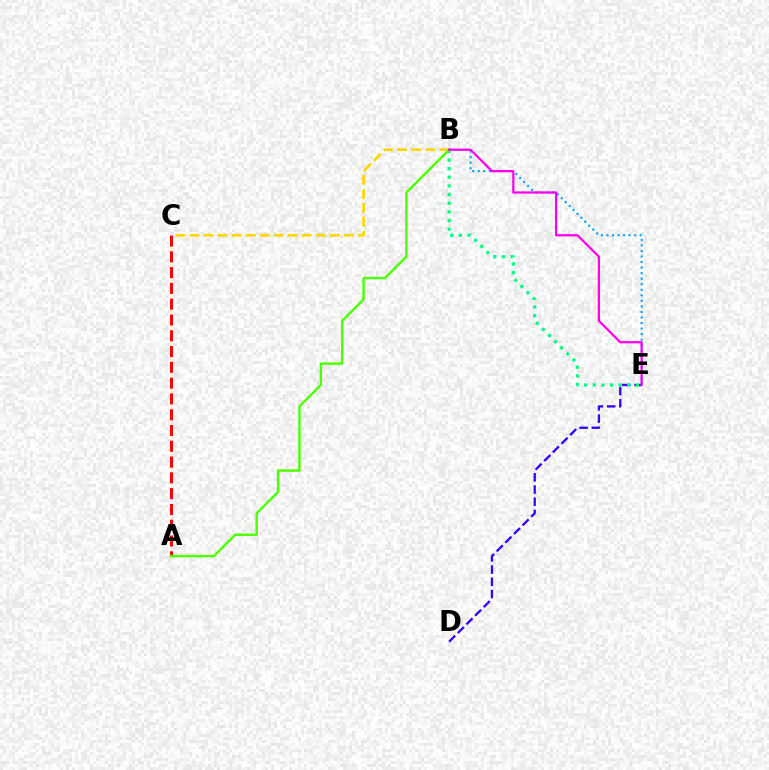{('D', 'E'): [{'color': '#3700ff', 'line_style': 'dashed', 'thickness': 1.66}], ('B', 'E'): [{'color': '#009eff', 'line_style': 'dotted', 'thickness': 1.51}, {'color': '#00ff86', 'line_style': 'dotted', 'thickness': 2.35}, {'color': '#ff00ed', 'line_style': 'solid', 'thickness': 1.62}], ('B', 'C'): [{'color': '#ffd500', 'line_style': 'dashed', 'thickness': 1.91}], ('A', 'C'): [{'color': '#ff0000', 'line_style': 'dashed', 'thickness': 2.15}], ('A', 'B'): [{'color': '#4fff00', 'line_style': 'solid', 'thickness': 1.74}]}